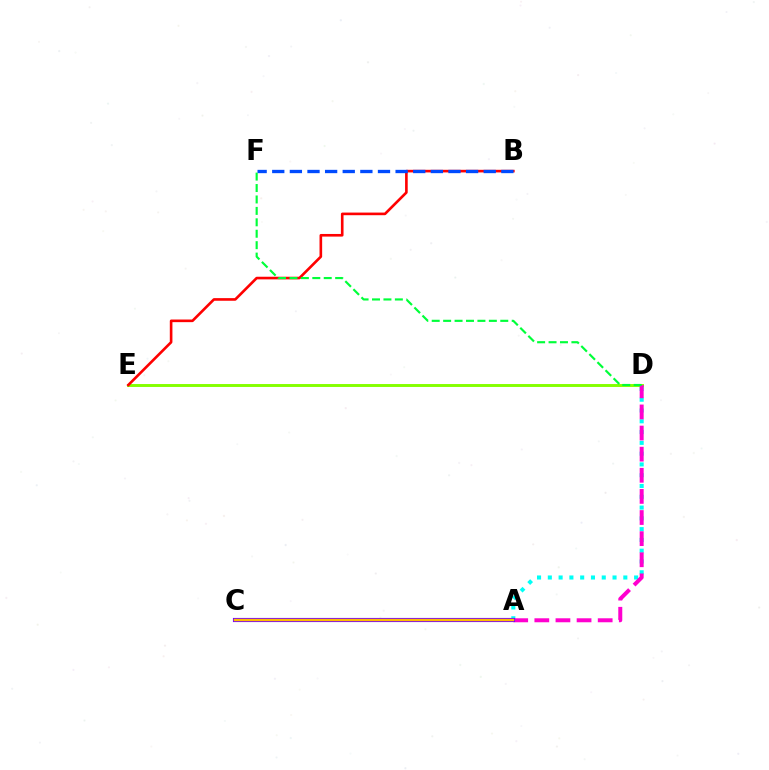{('A', 'D'): [{'color': '#00fff6', 'line_style': 'dotted', 'thickness': 2.93}, {'color': '#ff00cf', 'line_style': 'dashed', 'thickness': 2.87}], ('D', 'E'): [{'color': '#84ff00', 'line_style': 'solid', 'thickness': 2.1}], ('B', 'E'): [{'color': '#ff0000', 'line_style': 'solid', 'thickness': 1.89}], ('A', 'C'): [{'color': '#7200ff', 'line_style': 'solid', 'thickness': 2.98}, {'color': '#ffbd00', 'line_style': 'solid', 'thickness': 1.75}], ('D', 'F'): [{'color': '#00ff39', 'line_style': 'dashed', 'thickness': 1.55}], ('B', 'F'): [{'color': '#004bff', 'line_style': 'dashed', 'thickness': 2.39}]}